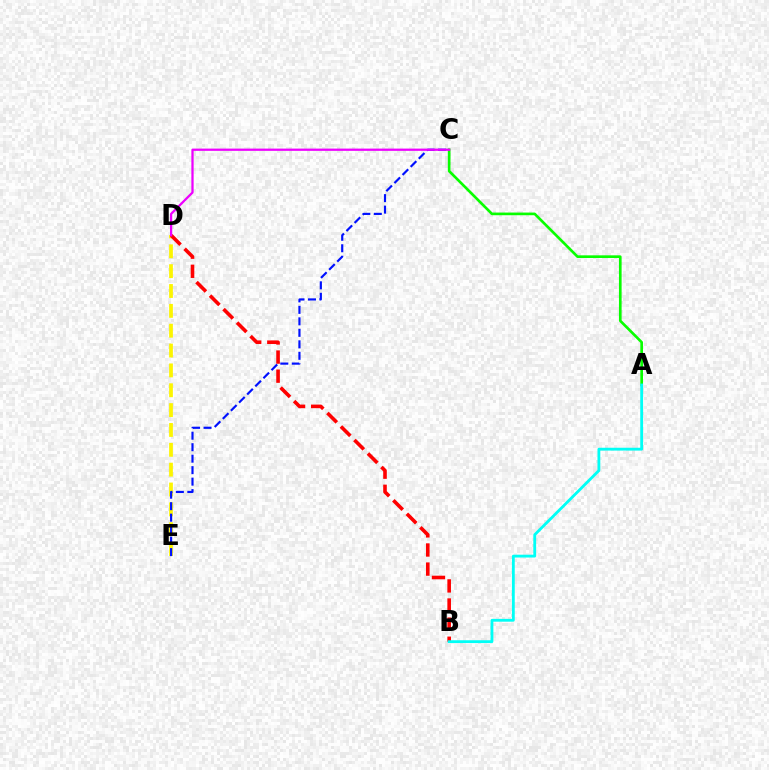{('D', 'E'): [{'color': '#fcf500', 'line_style': 'dashed', 'thickness': 2.7}], ('B', 'D'): [{'color': '#ff0000', 'line_style': 'dashed', 'thickness': 2.6}], ('C', 'E'): [{'color': '#0010ff', 'line_style': 'dashed', 'thickness': 1.56}], ('A', 'C'): [{'color': '#08ff00', 'line_style': 'solid', 'thickness': 1.92}], ('C', 'D'): [{'color': '#ee00ff', 'line_style': 'solid', 'thickness': 1.62}], ('A', 'B'): [{'color': '#00fff6', 'line_style': 'solid', 'thickness': 2.03}]}